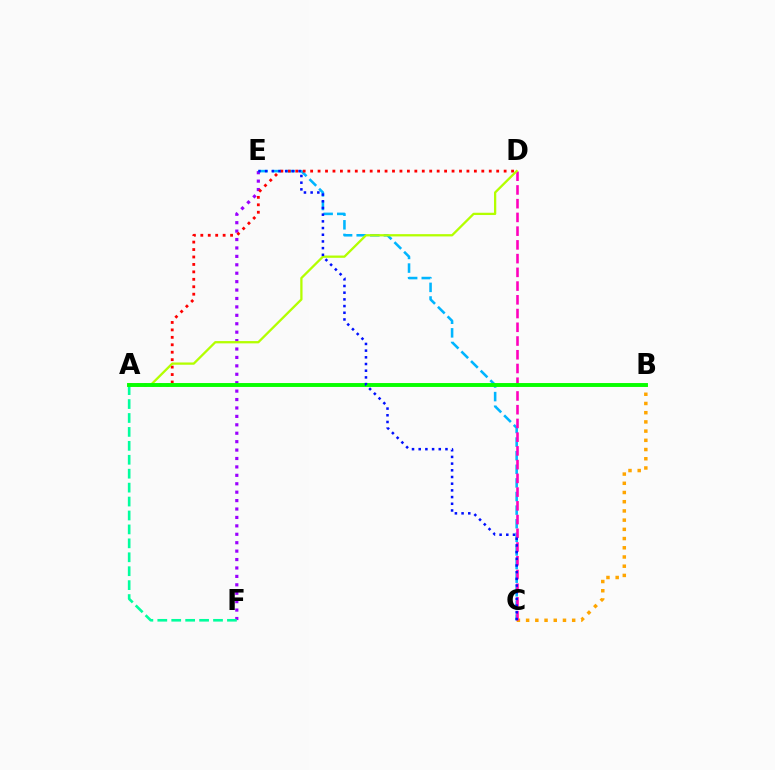{('E', 'F'): [{'color': '#9b00ff', 'line_style': 'dotted', 'thickness': 2.29}], ('C', 'E'): [{'color': '#00b5ff', 'line_style': 'dashed', 'thickness': 1.85}, {'color': '#0010ff', 'line_style': 'dotted', 'thickness': 1.82}], ('B', 'C'): [{'color': '#ffa500', 'line_style': 'dotted', 'thickness': 2.5}], ('A', 'D'): [{'color': '#ff0000', 'line_style': 'dotted', 'thickness': 2.02}, {'color': '#b3ff00', 'line_style': 'solid', 'thickness': 1.65}], ('C', 'D'): [{'color': '#ff00bd', 'line_style': 'dashed', 'thickness': 1.87}], ('A', 'F'): [{'color': '#00ff9d', 'line_style': 'dashed', 'thickness': 1.89}], ('A', 'B'): [{'color': '#08ff00', 'line_style': 'solid', 'thickness': 2.81}]}